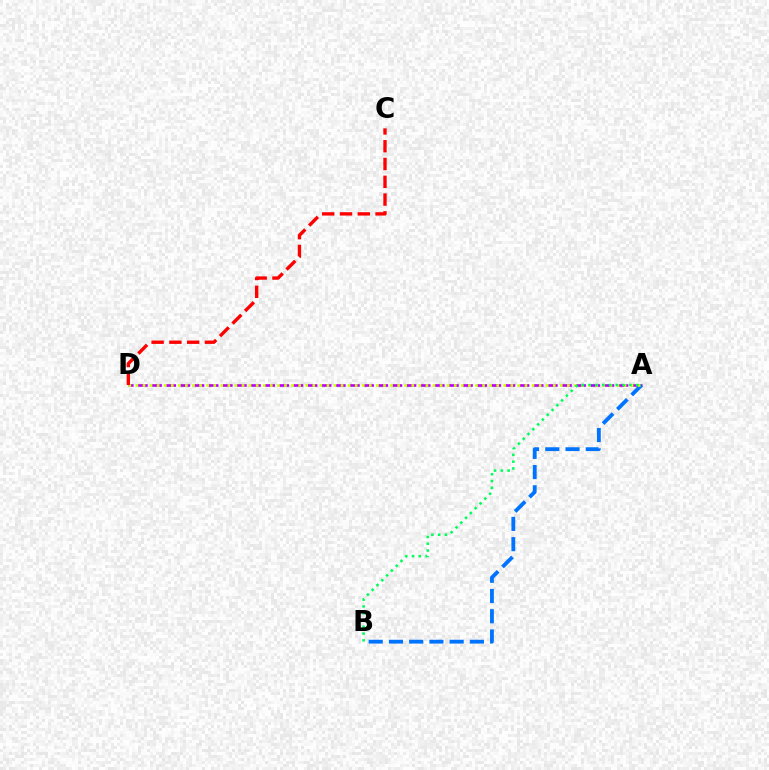{('A', 'D'): [{'color': '#b900ff', 'line_style': 'dashed', 'thickness': 1.92}, {'color': '#d1ff00', 'line_style': 'dotted', 'thickness': 1.92}], ('A', 'B'): [{'color': '#0074ff', 'line_style': 'dashed', 'thickness': 2.75}, {'color': '#00ff5c', 'line_style': 'dotted', 'thickness': 1.84}], ('C', 'D'): [{'color': '#ff0000', 'line_style': 'dashed', 'thickness': 2.41}]}